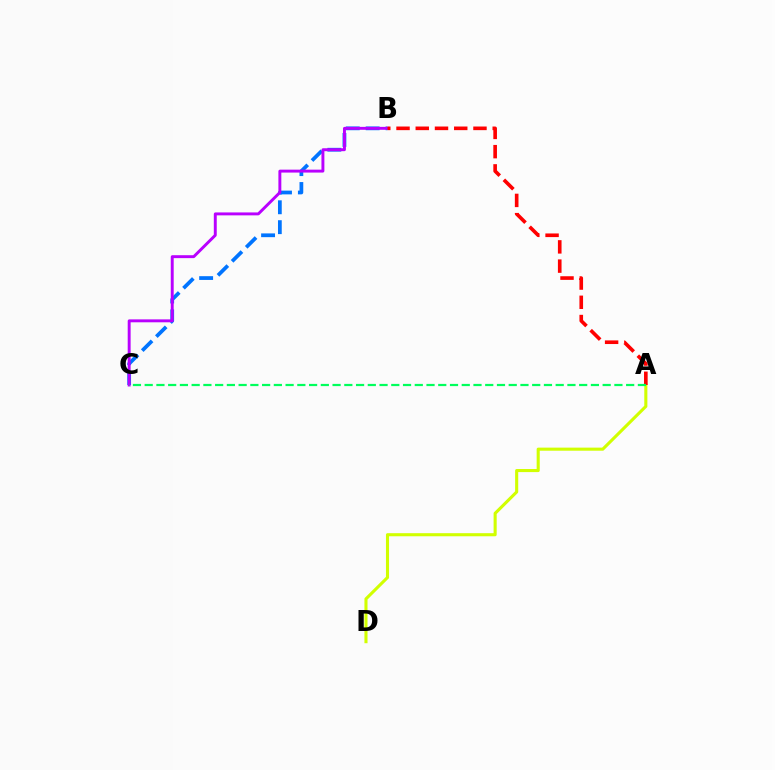{('B', 'C'): [{'color': '#0074ff', 'line_style': 'dashed', 'thickness': 2.7}, {'color': '#b900ff', 'line_style': 'solid', 'thickness': 2.11}], ('A', 'D'): [{'color': '#d1ff00', 'line_style': 'solid', 'thickness': 2.22}], ('A', 'B'): [{'color': '#ff0000', 'line_style': 'dashed', 'thickness': 2.61}], ('A', 'C'): [{'color': '#00ff5c', 'line_style': 'dashed', 'thickness': 1.6}]}